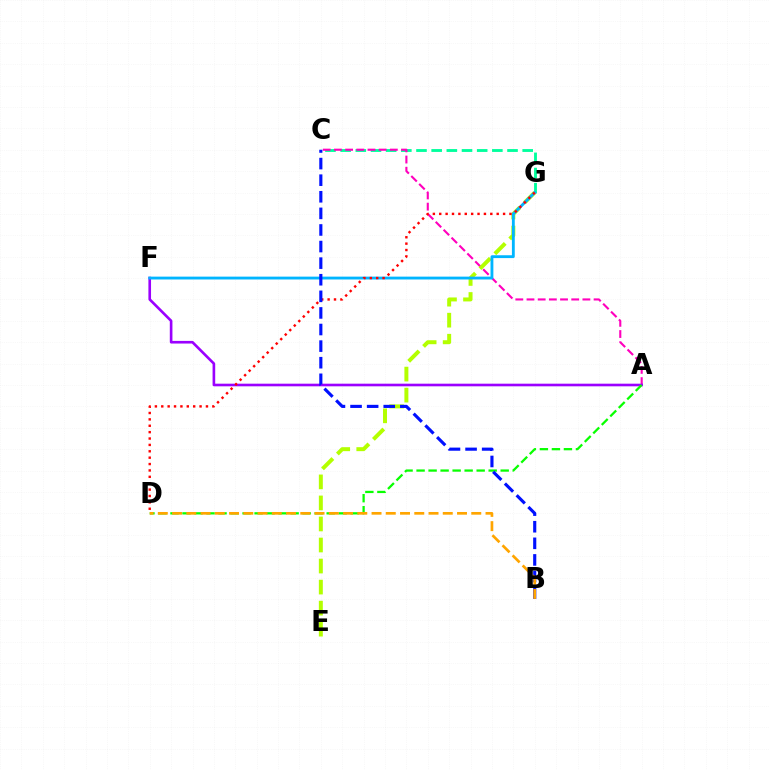{('C', 'G'): [{'color': '#00ff9d', 'line_style': 'dashed', 'thickness': 2.06}], ('A', 'C'): [{'color': '#ff00bd', 'line_style': 'dashed', 'thickness': 1.52}], ('A', 'F'): [{'color': '#9b00ff', 'line_style': 'solid', 'thickness': 1.9}], ('A', 'D'): [{'color': '#08ff00', 'line_style': 'dashed', 'thickness': 1.63}], ('E', 'G'): [{'color': '#b3ff00', 'line_style': 'dashed', 'thickness': 2.86}], ('F', 'G'): [{'color': '#00b5ff', 'line_style': 'solid', 'thickness': 2.05}], ('D', 'G'): [{'color': '#ff0000', 'line_style': 'dotted', 'thickness': 1.73}], ('B', 'C'): [{'color': '#0010ff', 'line_style': 'dashed', 'thickness': 2.25}], ('B', 'D'): [{'color': '#ffa500', 'line_style': 'dashed', 'thickness': 1.94}]}